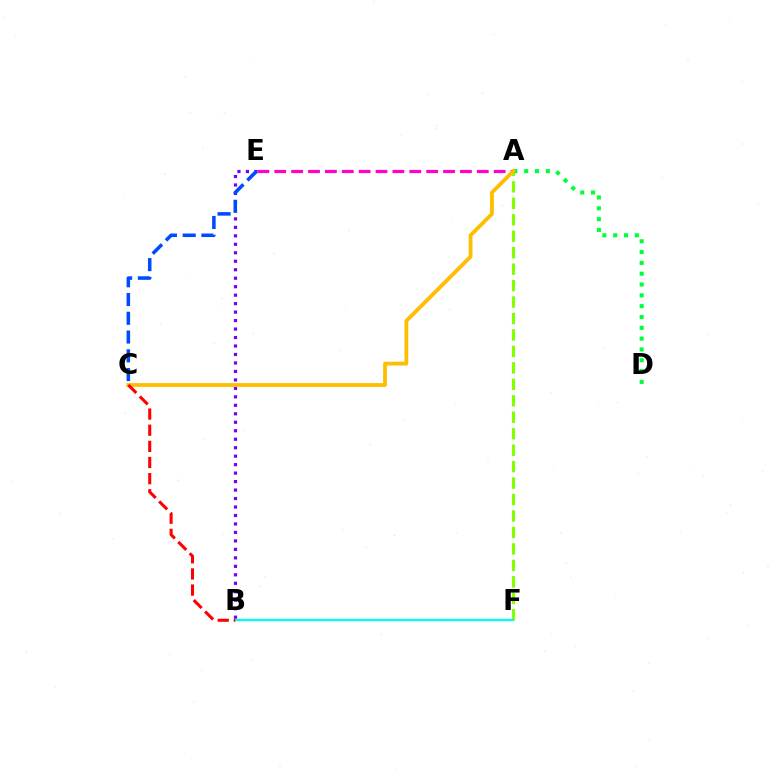{('A', 'F'): [{'color': '#84ff00', 'line_style': 'dashed', 'thickness': 2.24}], ('B', 'E'): [{'color': '#7200ff', 'line_style': 'dotted', 'thickness': 2.3}], ('C', 'E'): [{'color': '#004bff', 'line_style': 'dashed', 'thickness': 2.55}], ('A', 'D'): [{'color': '#00ff39', 'line_style': 'dotted', 'thickness': 2.94}], ('B', 'F'): [{'color': '#00fff6', 'line_style': 'solid', 'thickness': 1.68}], ('A', 'E'): [{'color': '#ff00cf', 'line_style': 'dashed', 'thickness': 2.29}], ('A', 'C'): [{'color': '#ffbd00', 'line_style': 'solid', 'thickness': 2.74}], ('B', 'C'): [{'color': '#ff0000', 'line_style': 'dashed', 'thickness': 2.19}]}